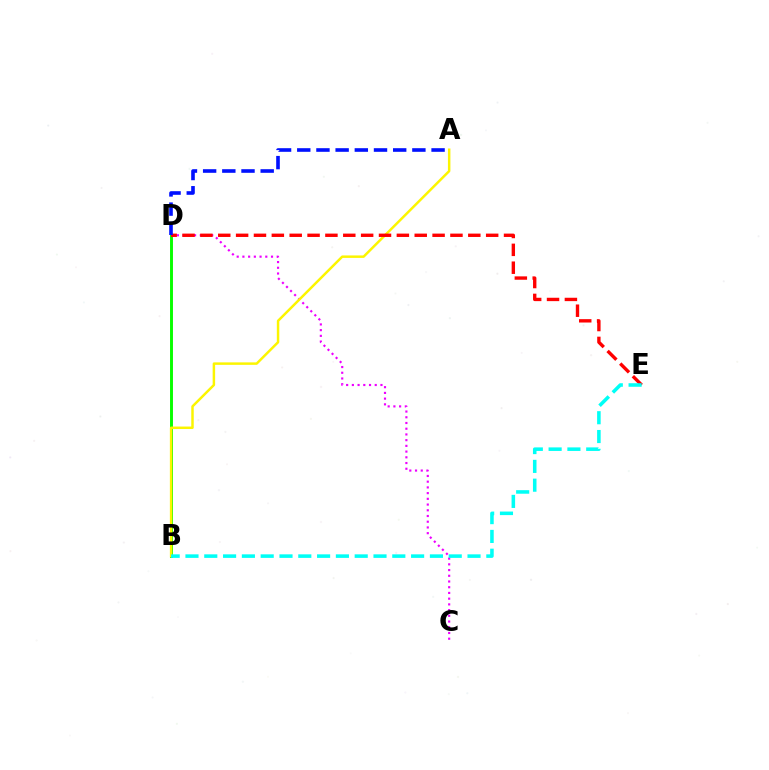{('B', 'D'): [{'color': '#08ff00', 'line_style': 'solid', 'thickness': 2.11}], ('C', 'D'): [{'color': '#ee00ff', 'line_style': 'dotted', 'thickness': 1.55}], ('A', 'B'): [{'color': '#fcf500', 'line_style': 'solid', 'thickness': 1.78}], ('D', 'E'): [{'color': '#ff0000', 'line_style': 'dashed', 'thickness': 2.43}], ('A', 'D'): [{'color': '#0010ff', 'line_style': 'dashed', 'thickness': 2.61}], ('B', 'E'): [{'color': '#00fff6', 'line_style': 'dashed', 'thickness': 2.55}]}